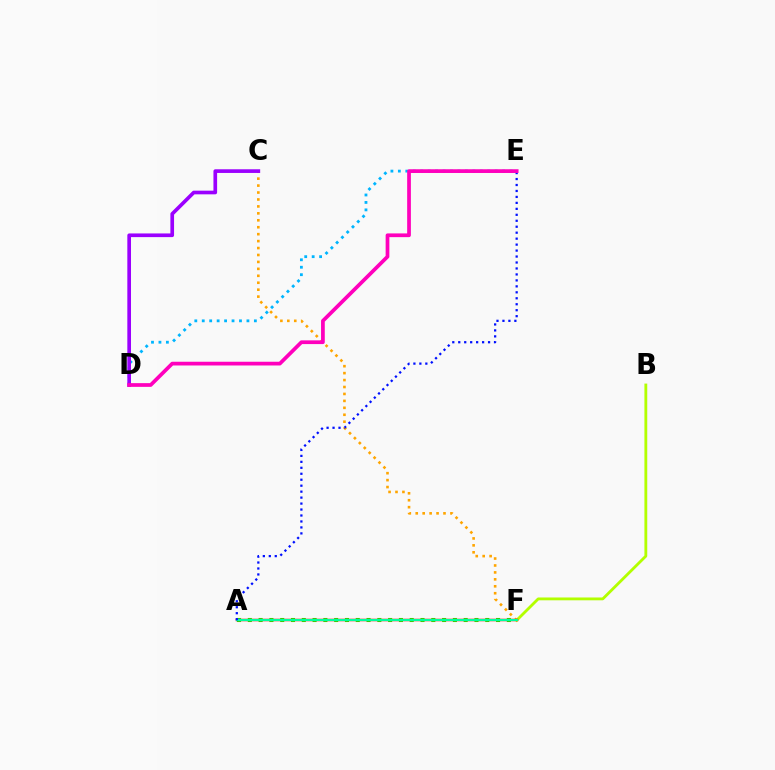{('A', 'F'): [{'color': '#08ff00', 'line_style': 'dotted', 'thickness': 2.93}, {'color': '#ff0000', 'line_style': 'solid', 'thickness': 1.78}, {'color': '#00ff9d', 'line_style': 'solid', 'thickness': 1.54}], ('C', 'F'): [{'color': '#ffa500', 'line_style': 'dotted', 'thickness': 1.89}], ('B', 'F'): [{'color': '#b3ff00', 'line_style': 'solid', 'thickness': 2.04}], ('D', 'E'): [{'color': '#00b5ff', 'line_style': 'dotted', 'thickness': 2.02}, {'color': '#ff00bd', 'line_style': 'solid', 'thickness': 2.68}], ('A', 'E'): [{'color': '#0010ff', 'line_style': 'dotted', 'thickness': 1.62}], ('C', 'D'): [{'color': '#9b00ff', 'line_style': 'solid', 'thickness': 2.64}]}